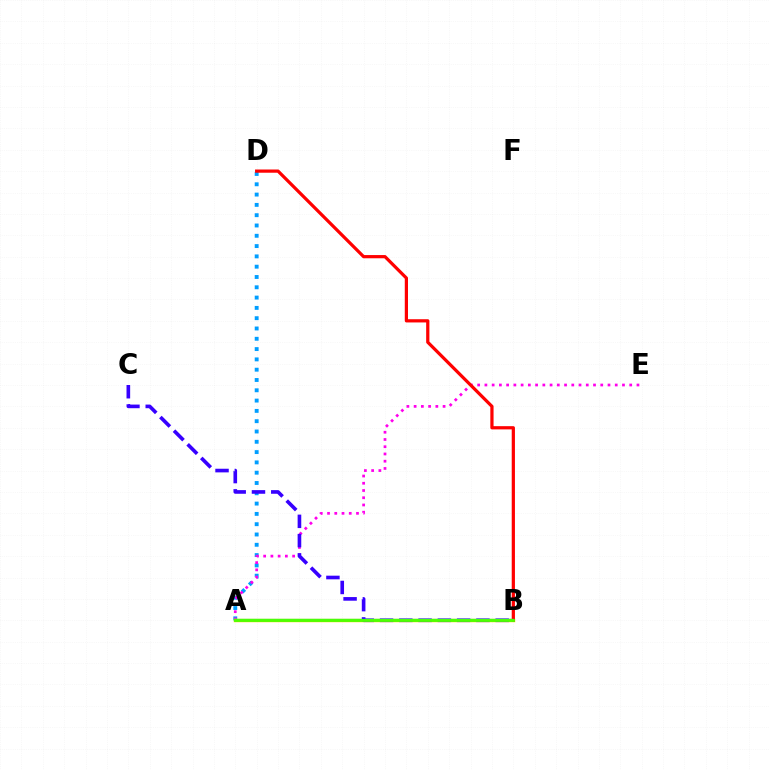{('A', 'D'): [{'color': '#009eff', 'line_style': 'dotted', 'thickness': 2.8}], ('A', 'E'): [{'color': '#ff00ed', 'line_style': 'dotted', 'thickness': 1.97}], ('A', 'B'): [{'color': '#ffd500', 'line_style': 'solid', 'thickness': 2.49}, {'color': '#00ff86', 'line_style': 'solid', 'thickness': 1.67}, {'color': '#4fff00', 'line_style': 'solid', 'thickness': 2.04}], ('B', 'D'): [{'color': '#ff0000', 'line_style': 'solid', 'thickness': 2.32}], ('B', 'C'): [{'color': '#3700ff', 'line_style': 'dashed', 'thickness': 2.62}]}